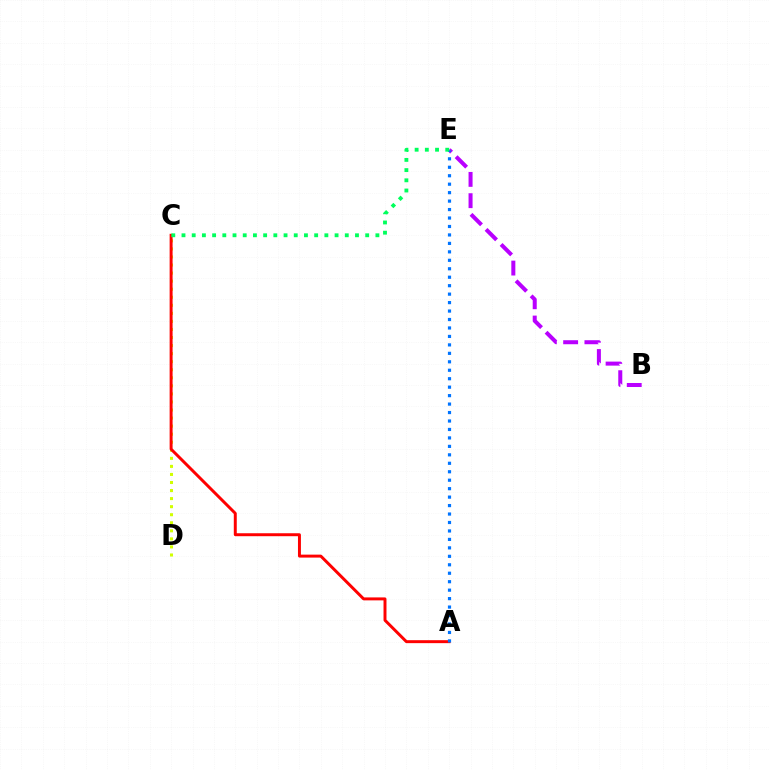{('B', 'E'): [{'color': '#b900ff', 'line_style': 'dashed', 'thickness': 2.89}], ('C', 'D'): [{'color': '#d1ff00', 'line_style': 'dotted', 'thickness': 2.19}], ('A', 'C'): [{'color': '#ff0000', 'line_style': 'solid', 'thickness': 2.13}], ('A', 'E'): [{'color': '#0074ff', 'line_style': 'dotted', 'thickness': 2.3}], ('C', 'E'): [{'color': '#00ff5c', 'line_style': 'dotted', 'thickness': 2.77}]}